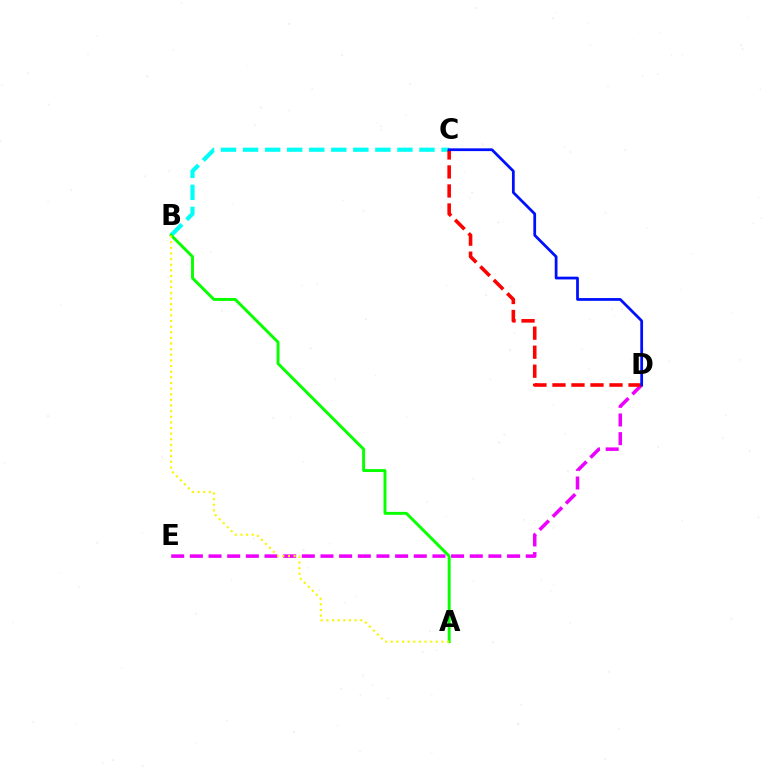{('D', 'E'): [{'color': '#ee00ff', 'line_style': 'dashed', 'thickness': 2.53}], ('B', 'C'): [{'color': '#00fff6', 'line_style': 'dashed', 'thickness': 3.0}], ('C', 'D'): [{'color': '#ff0000', 'line_style': 'dashed', 'thickness': 2.58}, {'color': '#0010ff', 'line_style': 'solid', 'thickness': 1.99}], ('A', 'B'): [{'color': '#08ff00', 'line_style': 'solid', 'thickness': 2.11}, {'color': '#fcf500', 'line_style': 'dotted', 'thickness': 1.53}]}